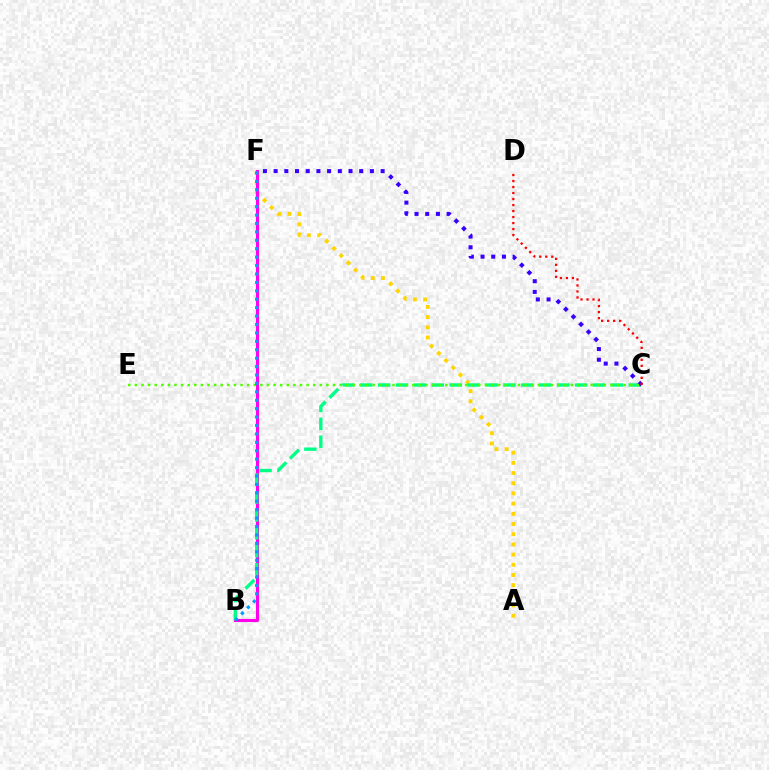{('A', 'F'): [{'color': '#ffd500', 'line_style': 'dotted', 'thickness': 2.77}], ('B', 'F'): [{'color': '#ff00ed', 'line_style': 'solid', 'thickness': 2.22}, {'color': '#009eff', 'line_style': 'dotted', 'thickness': 2.29}], ('B', 'C'): [{'color': '#00ff86', 'line_style': 'dashed', 'thickness': 2.43}], ('C', 'F'): [{'color': '#3700ff', 'line_style': 'dotted', 'thickness': 2.91}], ('C', 'E'): [{'color': '#4fff00', 'line_style': 'dotted', 'thickness': 1.79}], ('C', 'D'): [{'color': '#ff0000', 'line_style': 'dotted', 'thickness': 1.63}]}